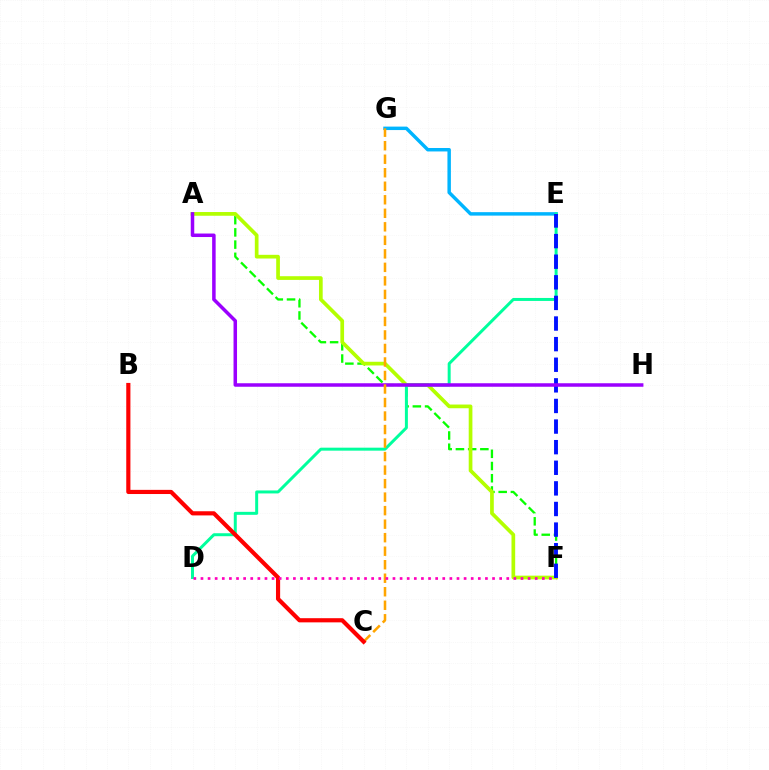{('A', 'F'): [{'color': '#08ff00', 'line_style': 'dashed', 'thickness': 1.66}, {'color': '#b3ff00', 'line_style': 'solid', 'thickness': 2.66}], ('E', 'G'): [{'color': '#00b5ff', 'line_style': 'solid', 'thickness': 2.49}], ('D', 'E'): [{'color': '#00ff9d', 'line_style': 'solid', 'thickness': 2.14}], ('E', 'F'): [{'color': '#0010ff', 'line_style': 'dashed', 'thickness': 2.8}], ('A', 'H'): [{'color': '#9b00ff', 'line_style': 'solid', 'thickness': 2.52}], ('C', 'G'): [{'color': '#ffa500', 'line_style': 'dashed', 'thickness': 1.84}], ('B', 'C'): [{'color': '#ff0000', 'line_style': 'solid', 'thickness': 3.0}], ('D', 'F'): [{'color': '#ff00bd', 'line_style': 'dotted', 'thickness': 1.93}]}